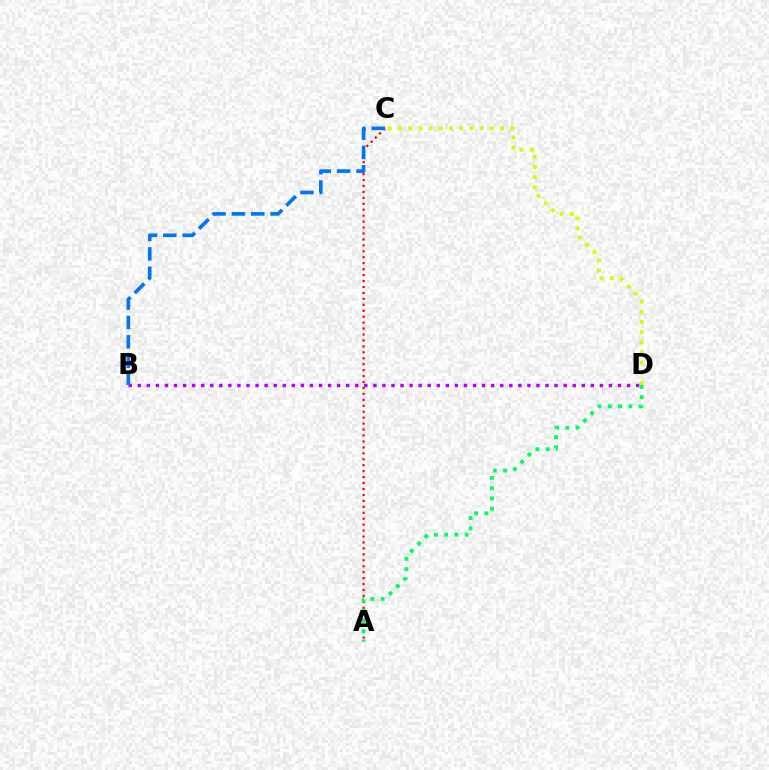{('A', 'C'): [{'color': '#ff0000', 'line_style': 'dotted', 'thickness': 1.61}], ('B', 'D'): [{'color': '#b900ff', 'line_style': 'dotted', 'thickness': 2.46}], ('A', 'D'): [{'color': '#00ff5c', 'line_style': 'dotted', 'thickness': 2.79}], ('B', 'C'): [{'color': '#0074ff', 'line_style': 'dashed', 'thickness': 2.63}], ('C', 'D'): [{'color': '#d1ff00', 'line_style': 'dotted', 'thickness': 2.77}]}